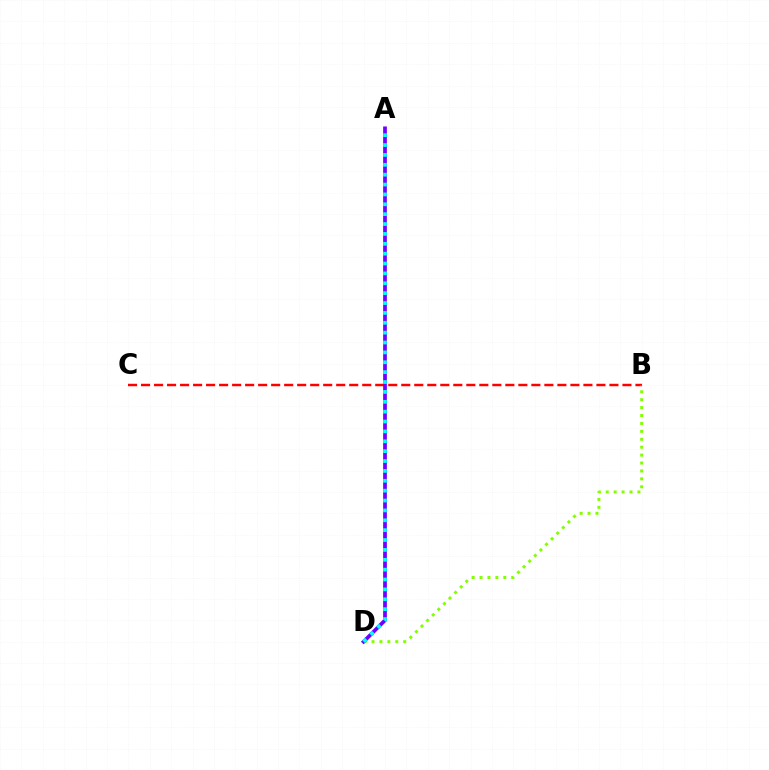{('B', 'C'): [{'color': '#ff0000', 'line_style': 'dashed', 'thickness': 1.77}], ('B', 'D'): [{'color': '#84ff00', 'line_style': 'dotted', 'thickness': 2.15}], ('A', 'D'): [{'color': '#7200ff', 'line_style': 'solid', 'thickness': 2.68}, {'color': '#00fff6', 'line_style': 'dotted', 'thickness': 2.68}]}